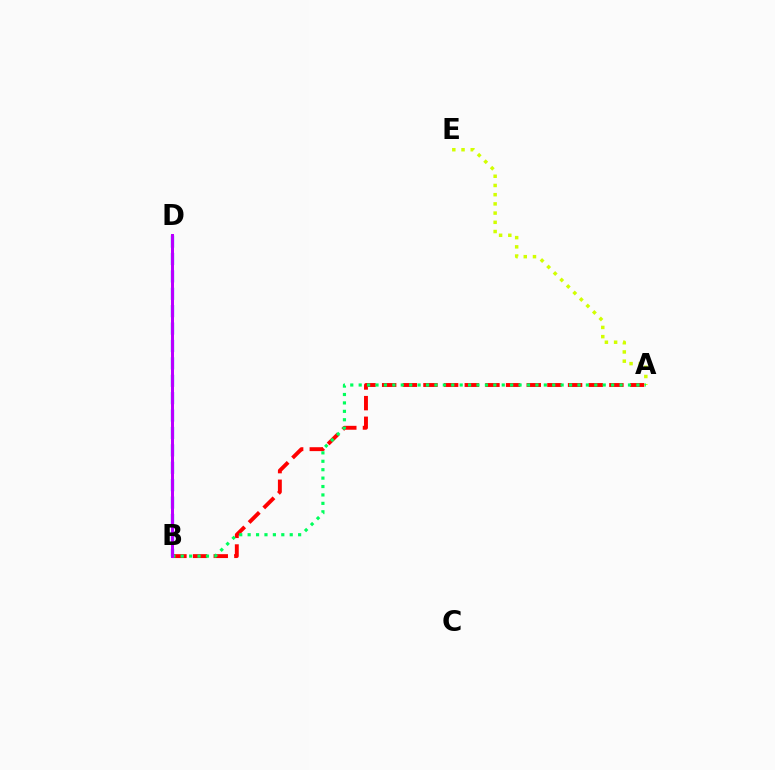{('A', 'B'): [{'color': '#ff0000', 'line_style': 'dashed', 'thickness': 2.81}, {'color': '#00ff5c', 'line_style': 'dotted', 'thickness': 2.29}], ('A', 'E'): [{'color': '#d1ff00', 'line_style': 'dotted', 'thickness': 2.5}], ('B', 'D'): [{'color': '#0074ff', 'line_style': 'dashed', 'thickness': 2.36}, {'color': '#b900ff', 'line_style': 'solid', 'thickness': 2.16}]}